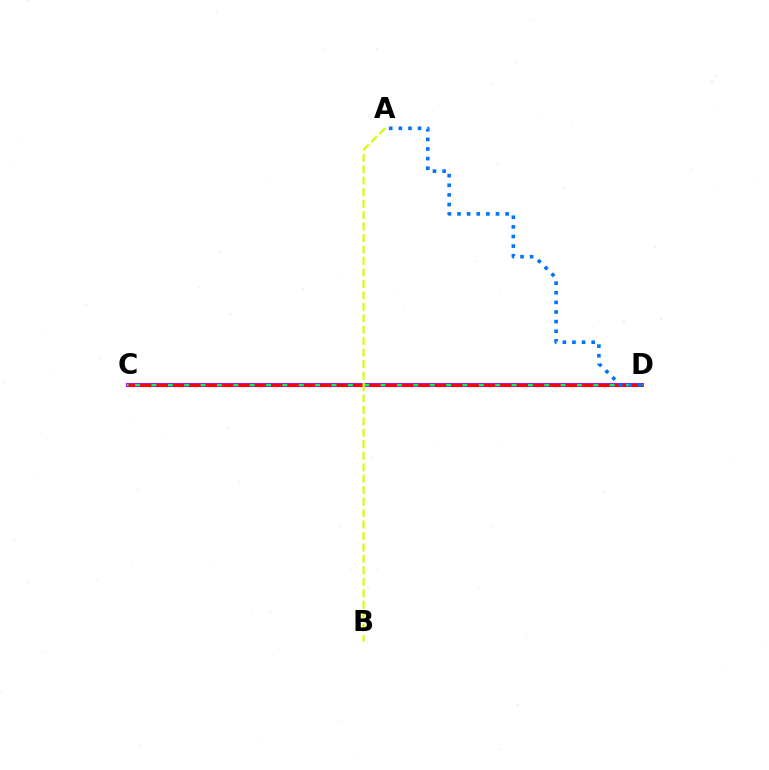{('C', 'D'): [{'color': '#b900ff', 'line_style': 'solid', 'thickness': 2.92}, {'color': '#00ff5c', 'line_style': 'solid', 'thickness': 1.61}, {'color': '#ff0000', 'line_style': 'dashed', 'thickness': 2.22}], ('A', 'B'): [{'color': '#d1ff00', 'line_style': 'dashed', 'thickness': 1.56}], ('A', 'D'): [{'color': '#0074ff', 'line_style': 'dotted', 'thickness': 2.61}]}